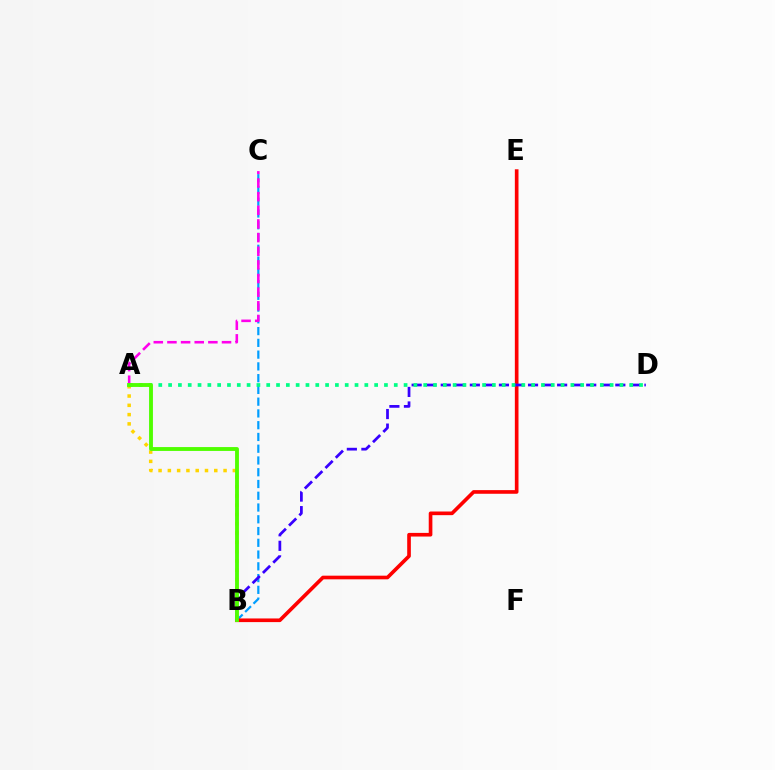{('A', 'B'): [{'color': '#ffd500', 'line_style': 'dotted', 'thickness': 2.52}, {'color': '#4fff00', 'line_style': 'solid', 'thickness': 2.78}], ('B', 'C'): [{'color': '#009eff', 'line_style': 'dashed', 'thickness': 1.6}], ('B', 'E'): [{'color': '#ff0000', 'line_style': 'solid', 'thickness': 2.63}], ('A', 'C'): [{'color': '#ff00ed', 'line_style': 'dashed', 'thickness': 1.85}], ('B', 'D'): [{'color': '#3700ff', 'line_style': 'dashed', 'thickness': 1.98}], ('A', 'D'): [{'color': '#00ff86', 'line_style': 'dotted', 'thickness': 2.67}]}